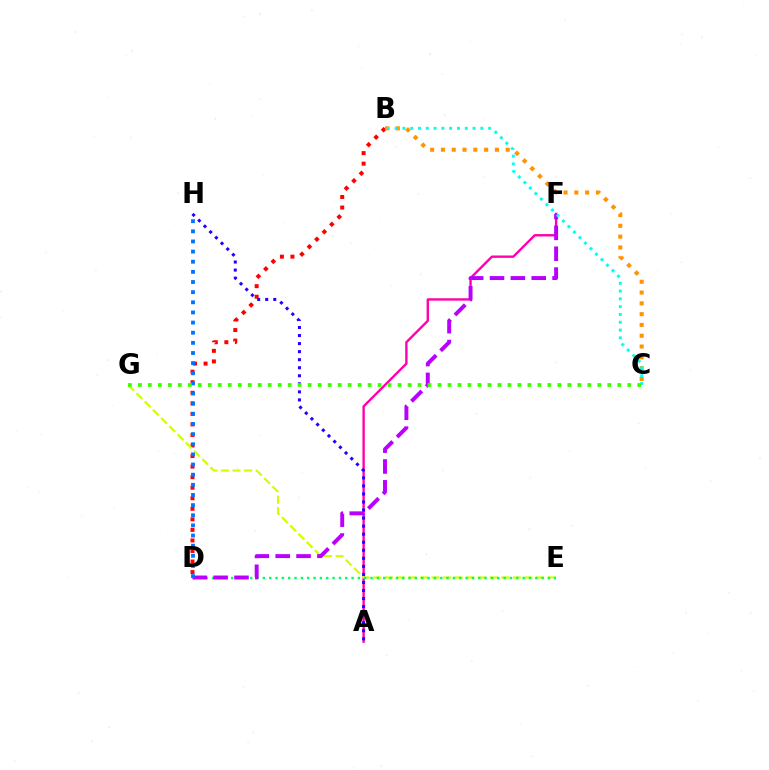{('A', 'F'): [{'color': '#ff00ac', 'line_style': 'solid', 'thickness': 1.7}], ('B', 'D'): [{'color': '#ff0000', 'line_style': 'dotted', 'thickness': 2.87}], ('E', 'G'): [{'color': '#d1ff00', 'line_style': 'dashed', 'thickness': 1.58}], ('A', 'H'): [{'color': '#2500ff', 'line_style': 'dotted', 'thickness': 2.19}], ('D', 'E'): [{'color': '#00ff5c', 'line_style': 'dotted', 'thickness': 1.72}], ('B', 'C'): [{'color': '#ff9400', 'line_style': 'dotted', 'thickness': 2.93}, {'color': '#00fff6', 'line_style': 'dotted', 'thickness': 2.12}], ('D', 'F'): [{'color': '#b900ff', 'line_style': 'dashed', 'thickness': 2.83}], ('D', 'H'): [{'color': '#0074ff', 'line_style': 'dotted', 'thickness': 2.76}], ('C', 'G'): [{'color': '#3dff00', 'line_style': 'dotted', 'thickness': 2.71}]}